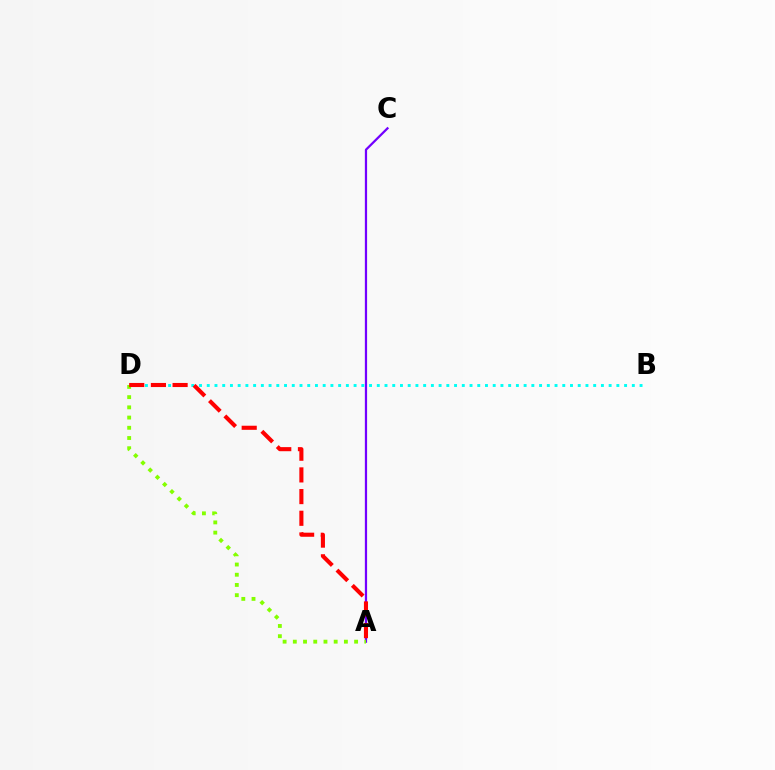{('A', 'C'): [{'color': '#7200ff', 'line_style': 'solid', 'thickness': 1.61}], ('B', 'D'): [{'color': '#00fff6', 'line_style': 'dotted', 'thickness': 2.1}], ('A', 'D'): [{'color': '#84ff00', 'line_style': 'dotted', 'thickness': 2.78}, {'color': '#ff0000', 'line_style': 'dashed', 'thickness': 2.95}]}